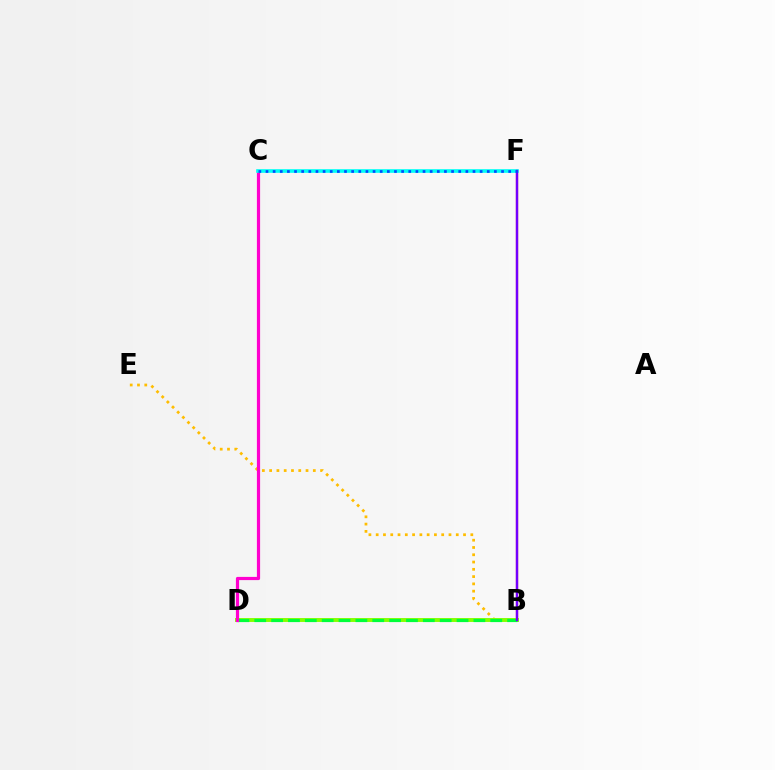{('B', 'F'): [{'color': '#ff0000', 'line_style': 'solid', 'thickness': 1.58}, {'color': '#7200ff', 'line_style': 'solid', 'thickness': 1.7}], ('B', 'E'): [{'color': '#ffbd00', 'line_style': 'dotted', 'thickness': 1.98}], ('B', 'D'): [{'color': '#84ff00', 'line_style': 'solid', 'thickness': 2.82}, {'color': '#00ff39', 'line_style': 'dashed', 'thickness': 2.29}], ('C', 'D'): [{'color': '#ff00cf', 'line_style': 'solid', 'thickness': 2.31}], ('C', 'F'): [{'color': '#00fff6', 'line_style': 'solid', 'thickness': 2.63}, {'color': '#004bff', 'line_style': 'dotted', 'thickness': 1.94}]}